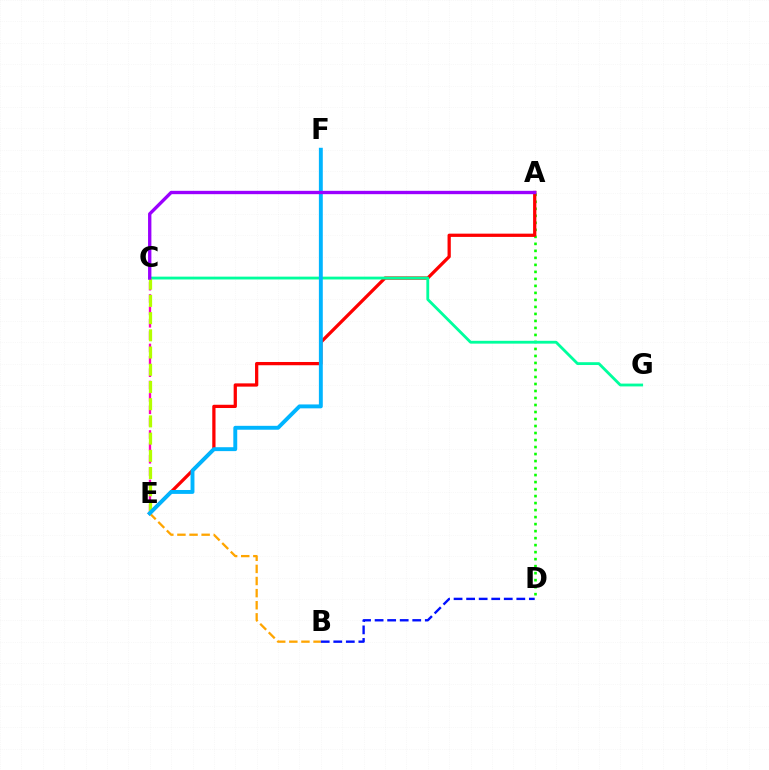{('A', 'D'): [{'color': '#08ff00', 'line_style': 'dotted', 'thickness': 1.9}], ('A', 'E'): [{'color': '#ff0000', 'line_style': 'solid', 'thickness': 2.34}], ('B', 'E'): [{'color': '#ffa500', 'line_style': 'dashed', 'thickness': 1.65}], ('C', 'E'): [{'color': '#ff00bd', 'line_style': 'dashed', 'thickness': 1.68}, {'color': '#b3ff00', 'line_style': 'dashed', 'thickness': 2.34}], ('C', 'G'): [{'color': '#00ff9d', 'line_style': 'solid', 'thickness': 2.03}], ('B', 'D'): [{'color': '#0010ff', 'line_style': 'dashed', 'thickness': 1.7}], ('E', 'F'): [{'color': '#00b5ff', 'line_style': 'solid', 'thickness': 2.81}], ('A', 'C'): [{'color': '#9b00ff', 'line_style': 'solid', 'thickness': 2.41}]}